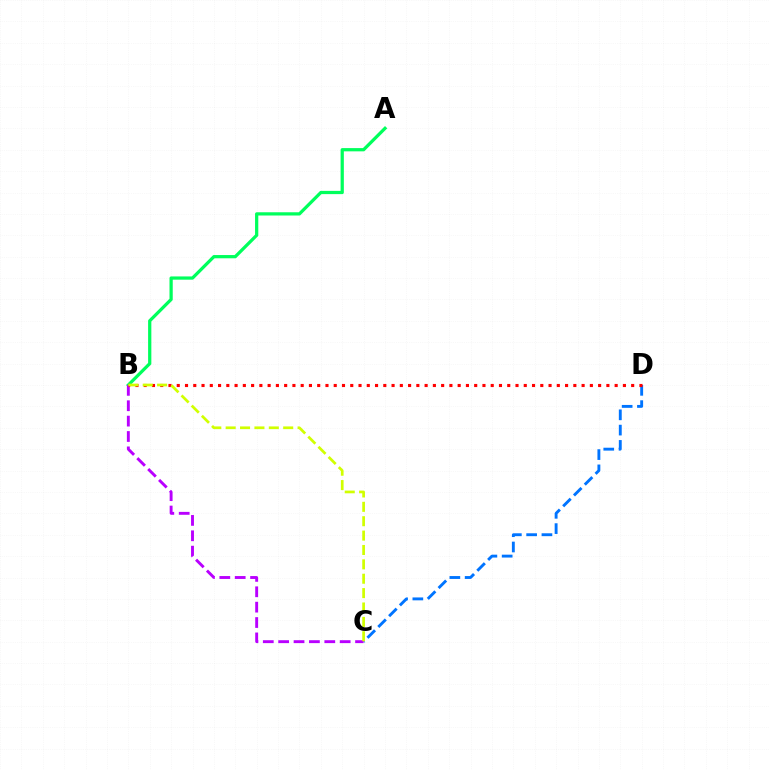{('A', 'B'): [{'color': '#00ff5c', 'line_style': 'solid', 'thickness': 2.34}], ('C', 'D'): [{'color': '#0074ff', 'line_style': 'dashed', 'thickness': 2.08}], ('B', 'C'): [{'color': '#b900ff', 'line_style': 'dashed', 'thickness': 2.09}, {'color': '#d1ff00', 'line_style': 'dashed', 'thickness': 1.95}], ('B', 'D'): [{'color': '#ff0000', 'line_style': 'dotted', 'thickness': 2.24}]}